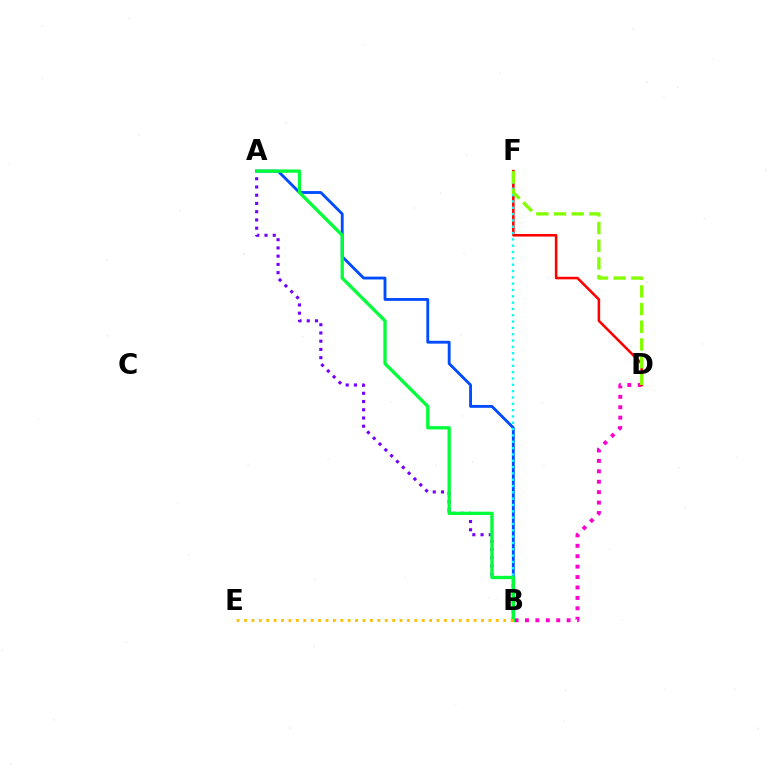{('B', 'D'): [{'color': '#ff00cf', 'line_style': 'dotted', 'thickness': 2.83}], ('A', 'B'): [{'color': '#004bff', 'line_style': 'solid', 'thickness': 2.05}, {'color': '#7200ff', 'line_style': 'dotted', 'thickness': 2.24}, {'color': '#00ff39', 'line_style': 'solid', 'thickness': 2.37}], ('D', 'F'): [{'color': '#ff0000', 'line_style': 'solid', 'thickness': 1.84}, {'color': '#84ff00', 'line_style': 'dashed', 'thickness': 2.4}], ('B', 'F'): [{'color': '#00fff6', 'line_style': 'dotted', 'thickness': 1.72}], ('B', 'E'): [{'color': '#ffbd00', 'line_style': 'dotted', 'thickness': 2.01}]}